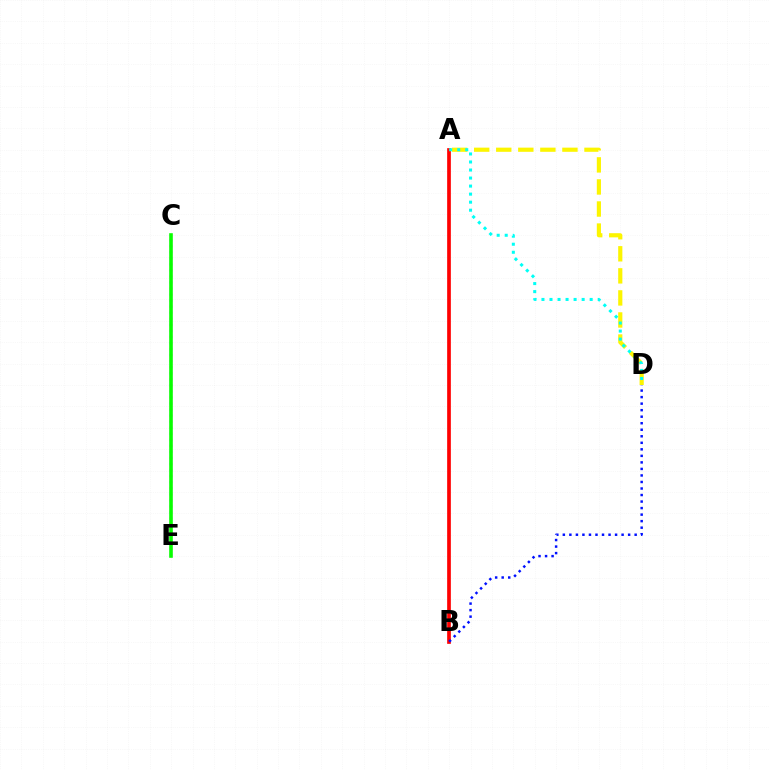{('C', 'E'): [{'color': '#ee00ff', 'line_style': 'dotted', 'thickness': 1.64}, {'color': '#08ff00', 'line_style': 'solid', 'thickness': 2.6}], ('A', 'B'): [{'color': '#ff0000', 'line_style': 'solid', 'thickness': 2.66}], ('A', 'D'): [{'color': '#fcf500', 'line_style': 'dashed', 'thickness': 3.0}, {'color': '#00fff6', 'line_style': 'dotted', 'thickness': 2.18}], ('B', 'D'): [{'color': '#0010ff', 'line_style': 'dotted', 'thickness': 1.77}]}